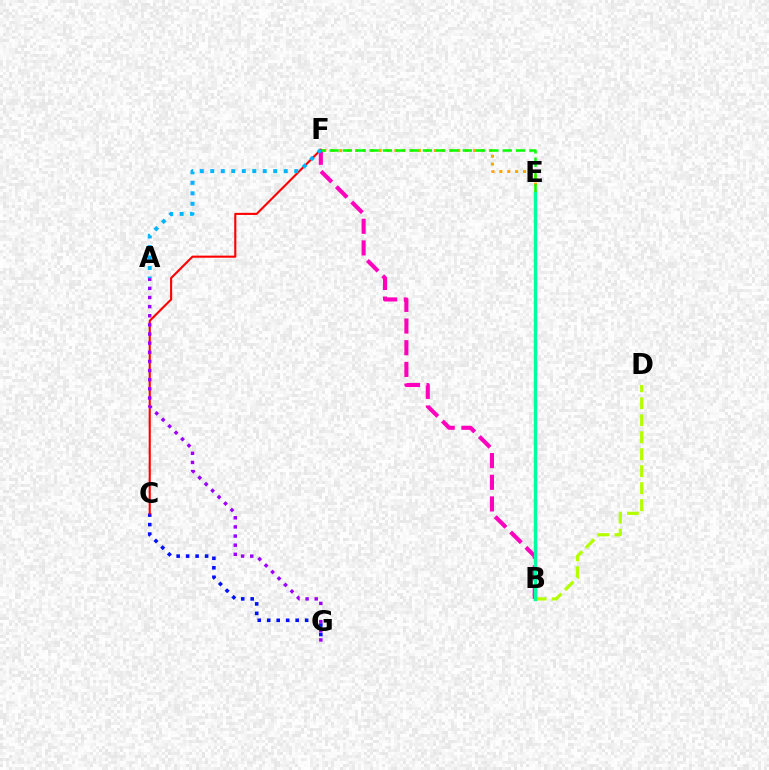{('C', 'G'): [{'color': '#0010ff', 'line_style': 'dotted', 'thickness': 2.58}], ('E', 'F'): [{'color': '#ffa500', 'line_style': 'dotted', 'thickness': 2.14}, {'color': '#08ff00', 'line_style': 'dashed', 'thickness': 1.81}], ('C', 'F'): [{'color': '#ff0000', 'line_style': 'solid', 'thickness': 1.52}], ('A', 'G'): [{'color': '#9b00ff', 'line_style': 'dotted', 'thickness': 2.48}], ('B', 'F'): [{'color': '#ff00bd', 'line_style': 'dashed', 'thickness': 2.94}], ('B', 'D'): [{'color': '#b3ff00', 'line_style': 'dashed', 'thickness': 2.31}], ('A', 'F'): [{'color': '#00b5ff', 'line_style': 'dotted', 'thickness': 2.85}], ('B', 'E'): [{'color': '#00ff9d', 'line_style': 'solid', 'thickness': 2.45}]}